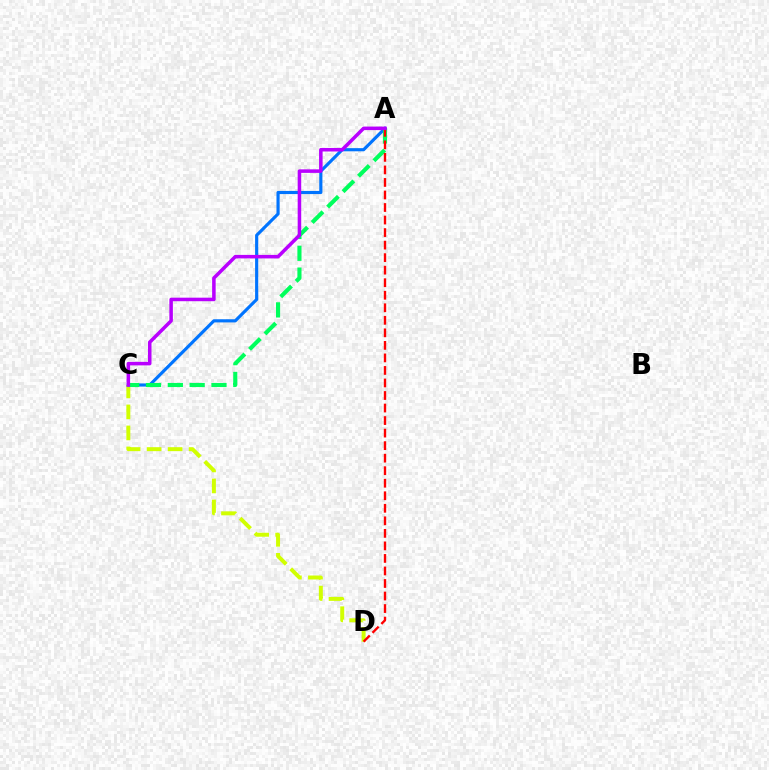{('C', 'D'): [{'color': '#d1ff00', 'line_style': 'dashed', 'thickness': 2.85}], ('A', 'C'): [{'color': '#0074ff', 'line_style': 'solid', 'thickness': 2.27}, {'color': '#00ff5c', 'line_style': 'dashed', 'thickness': 2.96}, {'color': '#b900ff', 'line_style': 'solid', 'thickness': 2.54}], ('A', 'D'): [{'color': '#ff0000', 'line_style': 'dashed', 'thickness': 1.7}]}